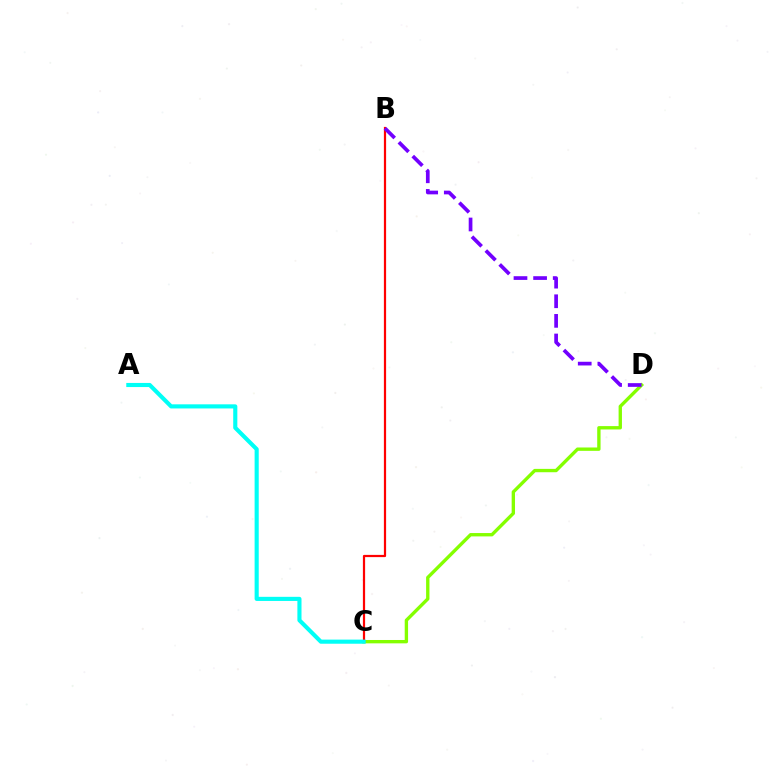{('C', 'D'): [{'color': '#84ff00', 'line_style': 'solid', 'thickness': 2.41}], ('B', 'C'): [{'color': '#ff0000', 'line_style': 'solid', 'thickness': 1.59}], ('A', 'C'): [{'color': '#00fff6', 'line_style': 'solid', 'thickness': 2.96}], ('B', 'D'): [{'color': '#7200ff', 'line_style': 'dashed', 'thickness': 2.66}]}